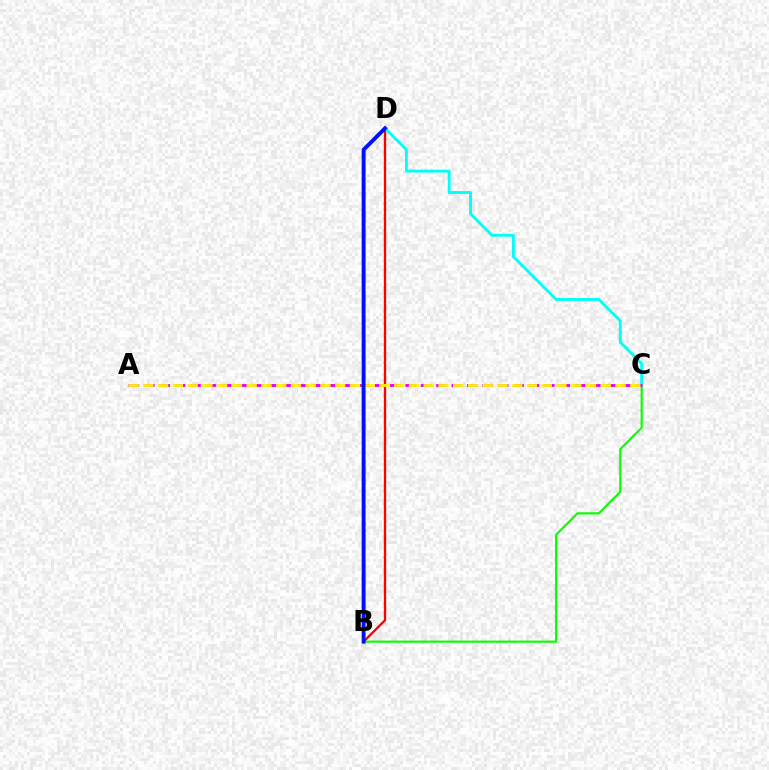{('B', 'D'): [{'color': '#ff0000', 'line_style': 'solid', 'thickness': 1.68}, {'color': '#0010ff', 'line_style': 'solid', 'thickness': 2.82}], ('B', 'C'): [{'color': '#08ff00', 'line_style': 'solid', 'thickness': 1.55}], ('C', 'D'): [{'color': '#00fff6', 'line_style': 'solid', 'thickness': 2.06}], ('A', 'C'): [{'color': '#ee00ff', 'line_style': 'dashed', 'thickness': 2.09}, {'color': '#fcf500', 'line_style': 'dashed', 'thickness': 2.0}]}